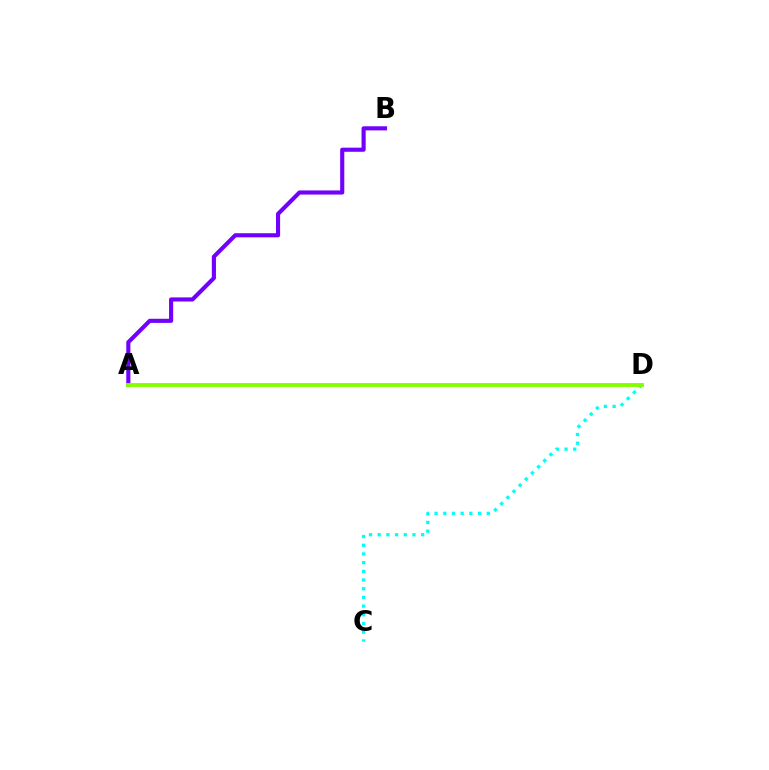{('A', 'D'): [{'color': '#ff0000', 'line_style': 'solid', 'thickness': 1.52}, {'color': '#84ff00', 'line_style': 'solid', 'thickness': 2.79}], ('C', 'D'): [{'color': '#00fff6', 'line_style': 'dotted', 'thickness': 2.36}], ('A', 'B'): [{'color': '#7200ff', 'line_style': 'solid', 'thickness': 2.97}]}